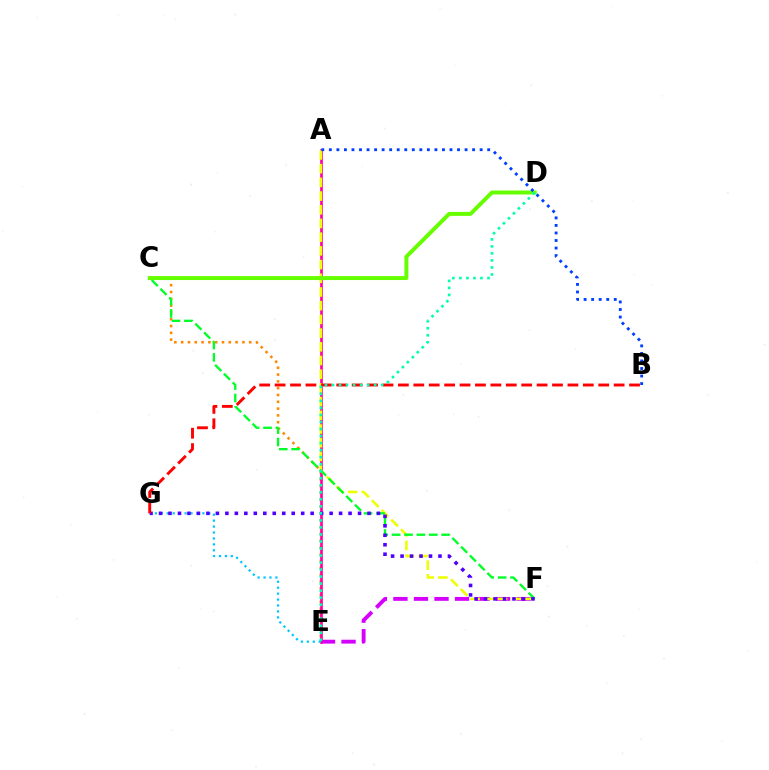{('E', 'F'): [{'color': '#d600ff', 'line_style': 'dashed', 'thickness': 2.79}], ('C', 'E'): [{'color': '#ff8800', 'line_style': 'dotted', 'thickness': 1.85}], ('A', 'E'): [{'color': '#ff00a0', 'line_style': 'solid', 'thickness': 1.92}], ('A', 'F'): [{'color': '#eeff00', 'line_style': 'dashed', 'thickness': 1.86}], ('C', 'F'): [{'color': '#00ff27', 'line_style': 'dashed', 'thickness': 1.68}], ('E', 'G'): [{'color': '#00c7ff', 'line_style': 'dotted', 'thickness': 1.61}], ('C', 'D'): [{'color': '#66ff00', 'line_style': 'solid', 'thickness': 2.85}], ('F', 'G'): [{'color': '#4f00ff', 'line_style': 'dotted', 'thickness': 2.57}], ('B', 'G'): [{'color': '#ff0000', 'line_style': 'dashed', 'thickness': 2.09}], ('D', 'E'): [{'color': '#00ffaf', 'line_style': 'dotted', 'thickness': 1.91}], ('A', 'B'): [{'color': '#003fff', 'line_style': 'dotted', 'thickness': 2.05}]}